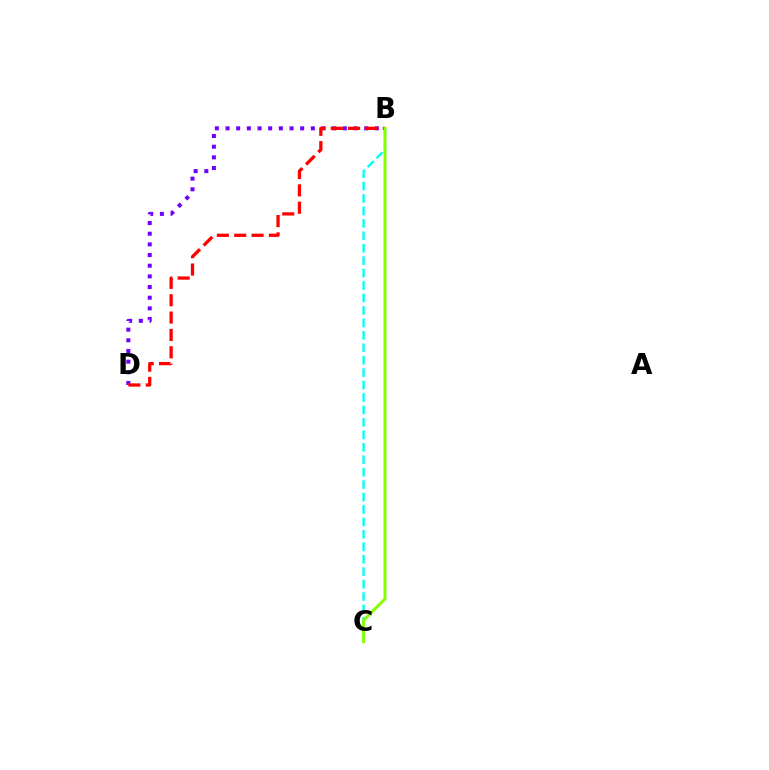{('B', 'C'): [{'color': '#00fff6', 'line_style': 'dashed', 'thickness': 1.69}, {'color': '#84ff00', 'line_style': 'solid', 'thickness': 2.13}], ('B', 'D'): [{'color': '#7200ff', 'line_style': 'dotted', 'thickness': 2.9}, {'color': '#ff0000', 'line_style': 'dashed', 'thickness': 2.36}]}